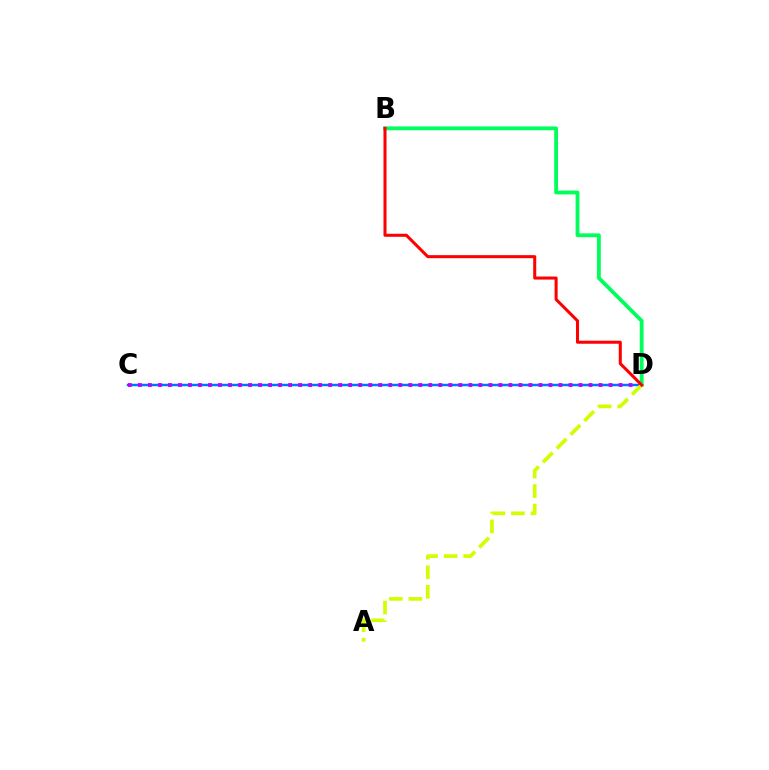{('C', 'D'): [{'color': '#0074ff', 'line_style': 'solid', 'thickness': 1.78}, {'color': '#b900ff', 'line_style': 'dotted', 'thickness': 2.72}], ('B', 'D'): [{'color': '#00ff5c', 'line_style': 'solid', 'thickness': 2.75}, {'color': '#ff0000', 'line_style': 'solid', 'thickness': 2.19}], ('A', 'D'): [{'color': '#d1ff00', 'line_style': 'dashed', 'thickness': 2.65}]}